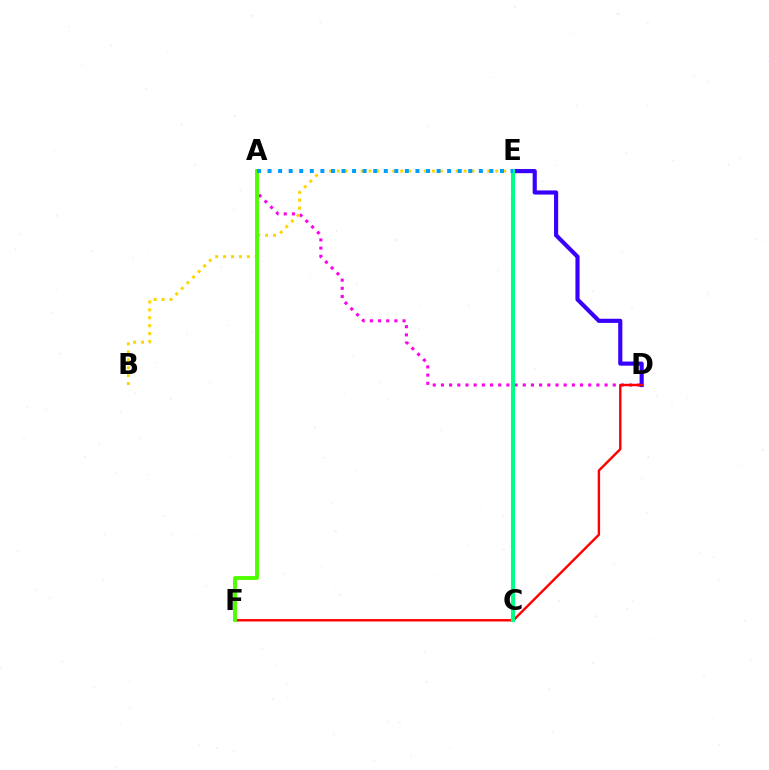{('A', 'D'): [{'color': '#ff00ed', 'line_style': 'dotted', 'thickness': 2.22}], ('D', 'E'): [{'color': '#3700ff', 'line_style': 'solid', 'thickness': 2.98}], ('B', 'E'): [{'color': '#ffd500', 'line_style': 'dotted', 'thickness': 2.15}], ('D', 'F'): [{'color': '#ff0000', 'line_style': 'solid', 'thickness': 1.74}], ('C', 'E'): [{'color': '#00ff86', 'line_style': 'solid', 'thickness': 2.95}], ('A', 'F'): [{'color': '#4fff00', 'line_style': 'solid', 'thickness': 2.79}], ('A', 'E'): [{'color': '#009eff', 'line_style': 'dotted', 'thickness': 2.87}]}